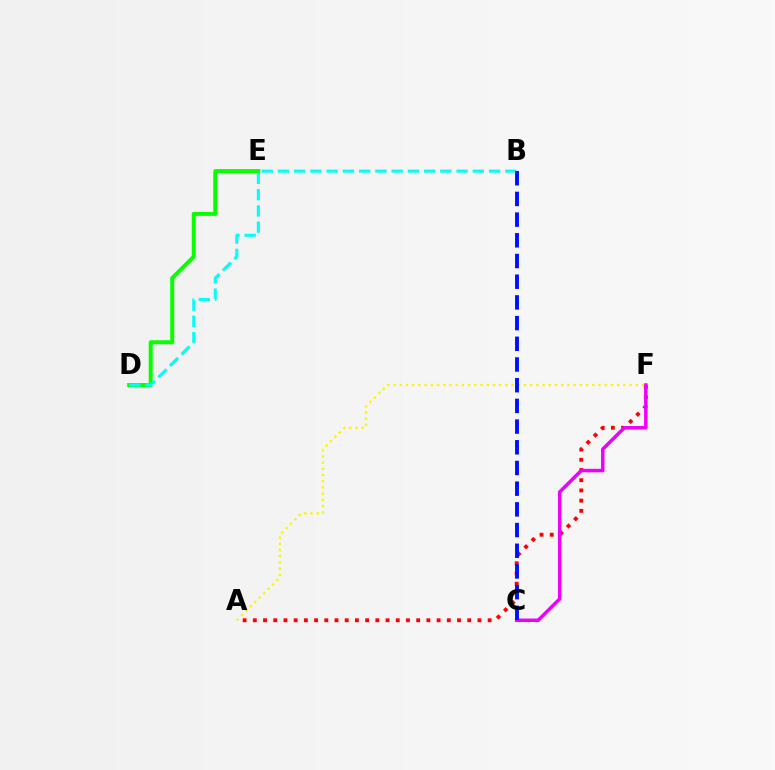{('D', 'E'): [{'color': '#08ff00', 'line_style': 'solid', 'thickness': 2.87}], ('A', 'F'): [{'color': '#ff0000', 'line_style': 'dotted', 'thickness': 2.77}, {'color': '#fcf500', 'line_style': 'dotted', 'thickness': 1.69}], ('C', 'F'): [{'color': '#ee00ff', 'line_style': 'solid', 'thickness': 2.51}], ('B', 'D'): [{'color': '#00fff6', 'line_style': 'dashed', 'thickness': 2.21}], ('B', 'C'): [{'color': '#0010ff', 'line_style': 'dashed', 'thickness': 2.81}]}